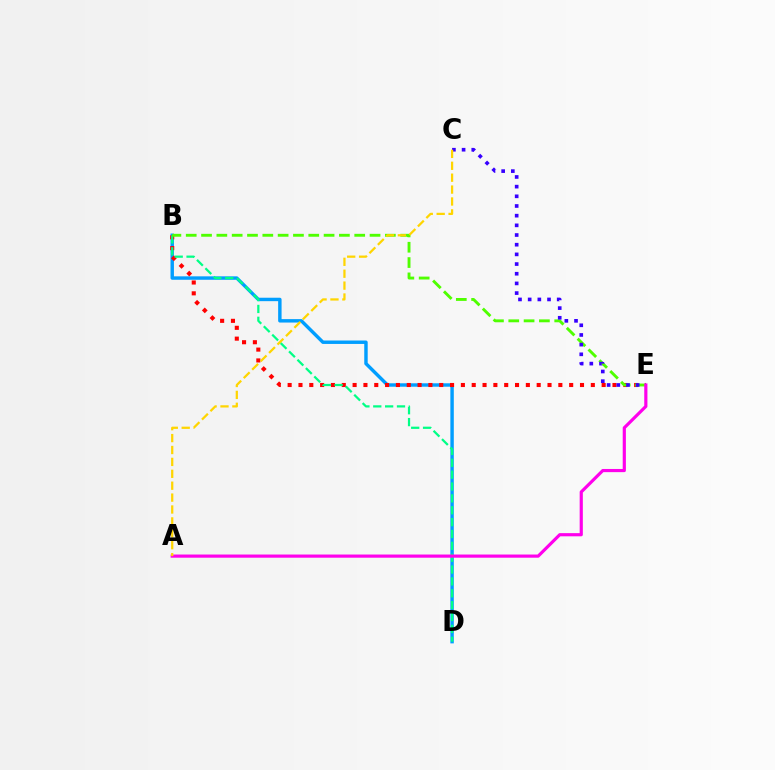{('B', 'D'): [{'color': '#009eff', 'line_style': 'solid', 'thickness': 2.47}, {'color': '#00ff86', 'line_style': 'dashed', 'thickness': 1.61}], ('B', 'E'): [{'color': '#ff0000', 'line_style': 'dotted', 'thickness': 2.94}, {'color': '#4fff00', 'line_style': 'dashed', 'thickness': 2.08}], ('C', 'E'): [{'color': '#3700ff', 'line_style': 'dotted', 'thickness': 2.63}], ('A', 'E'): [{'color': '#ff00ed', 'line_style': 'solid', 'thickness': 2.29}], ('A', 'C'): [{'color': '#ffd500', 'line_style': 'dashed', 'thickness': 1.62}]}